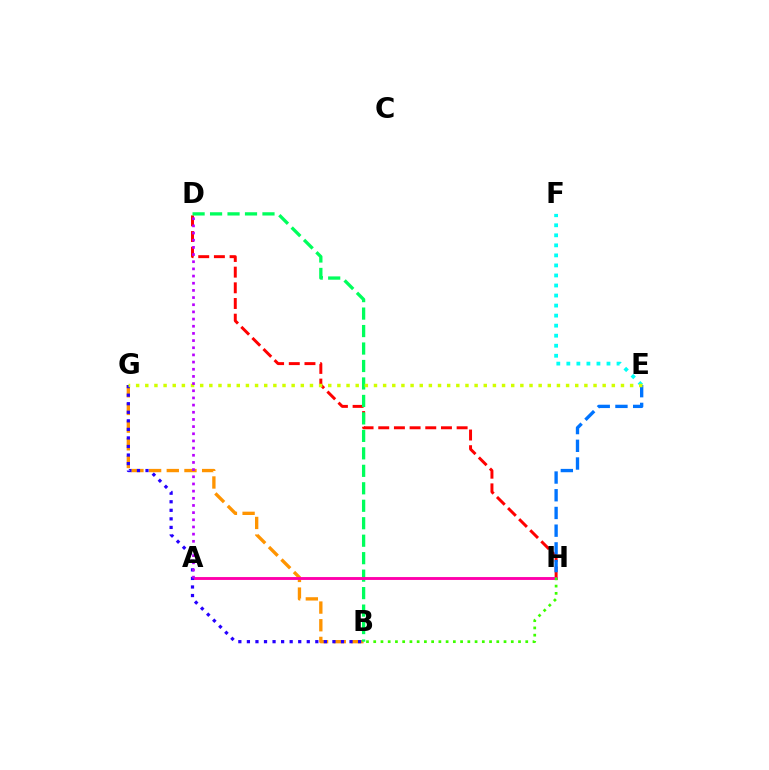{('B', 'G'): [{'color': '#ff9400', 'line_style': 'dashed', 'thickness': 2.4}, {'color': '#2500ff', 'line_style': 'dotted', 'thickness': 2.32}], ('D', 'H'): [{'color': '#ff0000', 'line_style': 'dashed', 'thickness': 2.13}], ('B', 'D'): [{'color': '#00ff5c', 'line_style': 'dashed', 'thickness': 2.37}], ('A', 'H'): [{'color': '#ff00ac', 'line_style': 'solid', 'thickness': 2.07}], ('E', 'F'): [{'color': '#00fff6', 'line_style': 'dotted', 'thickness': 2.73}], ('E', 'H'): [{'color': '#0074ff', 'line_style': 'dashed', 'thickness': 2.41}], ('E', 'G'): [{'color': '#d1ff00', 'line_style': 'dotted', 'thickness': 2.49}], ('B', 'H'): [{'color': '#3dff00', 'line_style': 'dotted', 'thickness': 1.97}], ('A', 'D'): [{'color': '#b900ff', 'line_style': 'dotted', 'thickness': 1.95}]}